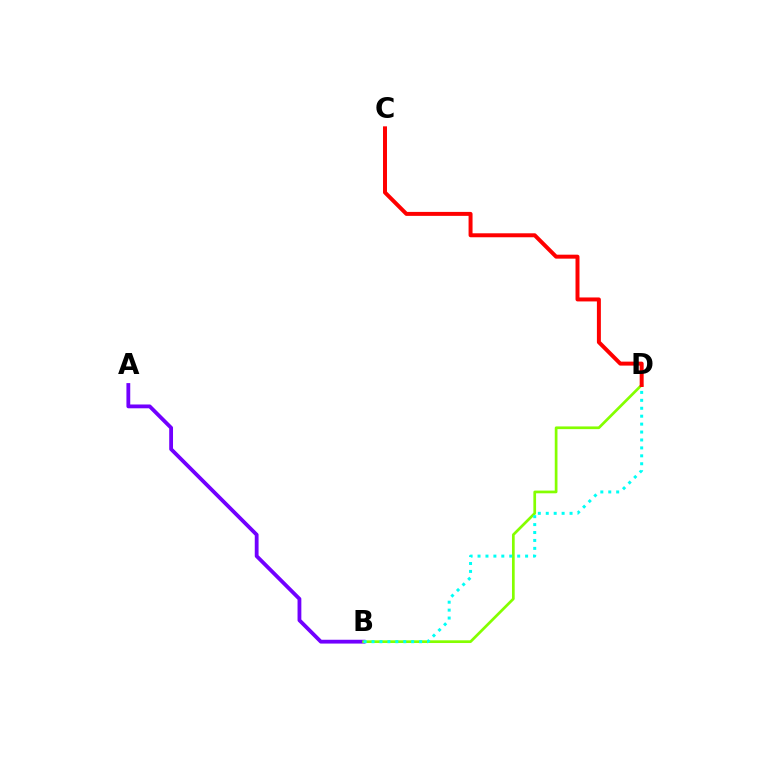{('A', 'B'): [{'color': '#7200ff', 'line_style': 'solid', 'thickness': 2.74}], ('B', 'D'): [{'color': '#84ff00', 'line_style': 'solid', 'thickness': 1.95}, {'color': '#00fff6', 'line_style': 'dotted', 'thickness': 2.15}], ('C', 'D'): [{'color': '#ff0000', 'line_style': 'solid', 'thickness': 2.86}]}